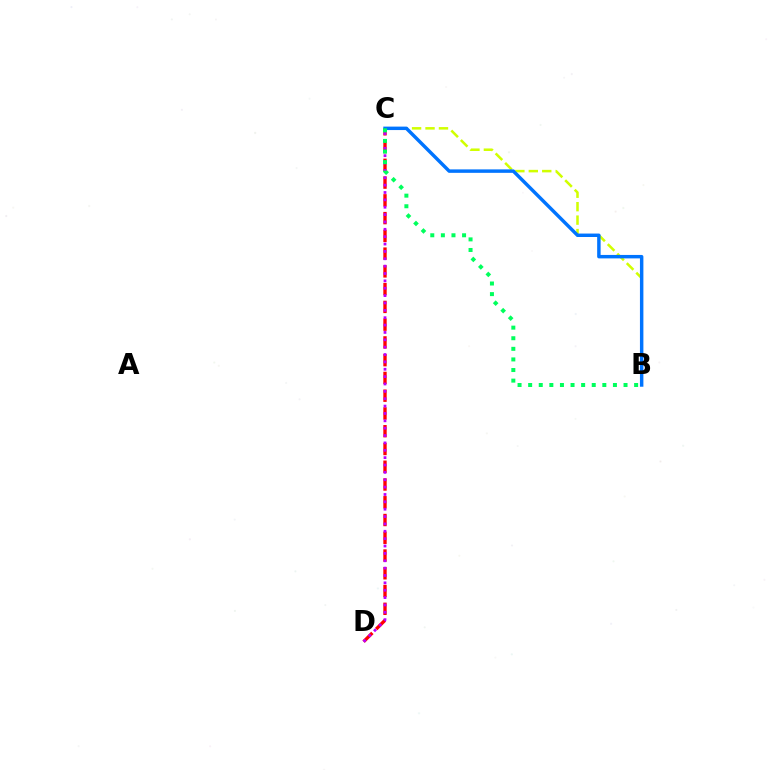{('C', 'D'): [{'color': '#ff0000', 'line_style': 'dashed', 'thickness': 2.41}, {'color': '#b900ff', 'line_style': 'dotted', 'thickness': 2.0}], ('B', 'C'): [{'color': '#d1ff00', 'line_style': 'dashed', 'thickness': 1.83}, {'color': '#0074ff', 'line_style': 'solid', 'thickness': 2.48}, {'color': '#00ff5c', 'line_style': 'dotted', 'thickness': 2.88}]}